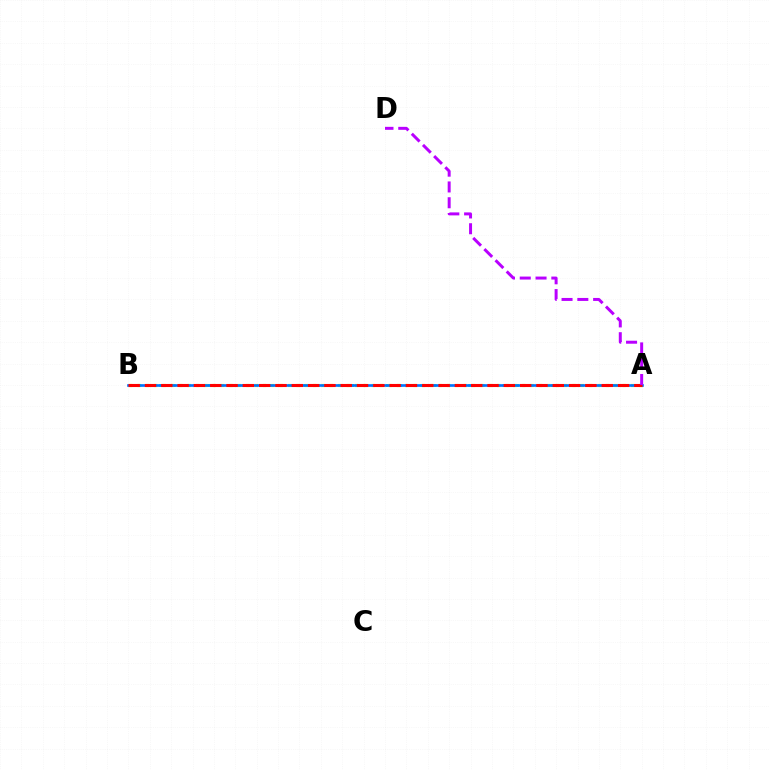{('A', 'B'): [{'color': '#00ff5c', 'line_style': 'dotted', 'thickness': 1.87}, {'color': '#d1ff00', 'line_style': 'dotted', 'thickness': 2.27}, {'color': '#0074ff', 'line_style': 'solid', 'thickness': 1.91}, {'color': '#ff0000', 'line_style': 'dashed', 'thickness': 2.22}], ('A', 'D'): [{'color': '#b900ff', 'line_style': 'dashed', 'thickness': 2.15}]}